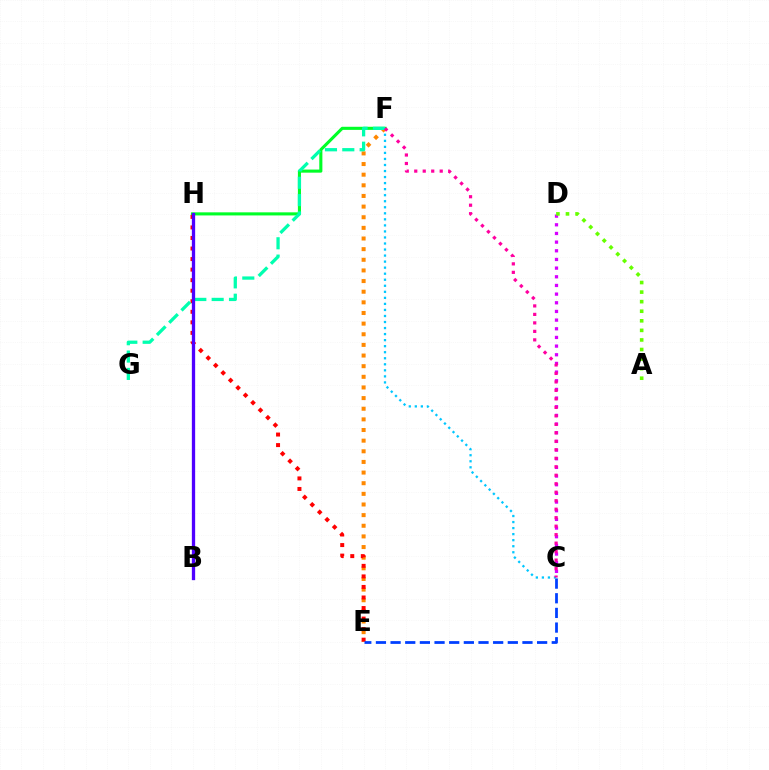{('F', 'H'): [{'color': '#00ff27', 'line_style': 'solid', 'thickness': 2.23}], ('C', 'D'): [{'color': '#d600ff', 'line_style': 'dotted', 'thickness': 2.35}], ('E', 'F'): [{'color': '#ff8800', 'line_style': 'dotted', 'thickness': 2.89}], ('E', 'H'): [{'color': '#ff0000', 'line_style': 'dotted', 'thickness': 2.87}], ('C', 'E'): [{'color': '#003fff', 'line_style': 'dashed', 'thickness': 1.99}], ('A', 'D'): [{'color': '#66ff00', 'line_style': 'dotted', 'thickness': 2.6}], ('B', 'H'): [{'color': '#eeff00', 'line_style': 'solid', 'thickness': 2.11}, {'color': '#4f00ff', 'line_style': 'solid', 'thickness': 2.38}], ('F', 'G'): [{'color': '#00ffaf', 'line_style': 'dashed', 'thickness': 2.36}], ('C', 'F'): [{'color': '#00c7ff', 'line_style': 'dotted', 'thickness': 1.64}, {'color': '#ff00a0', 'line_style': 'dotted', 'thickness': 2.31}]}